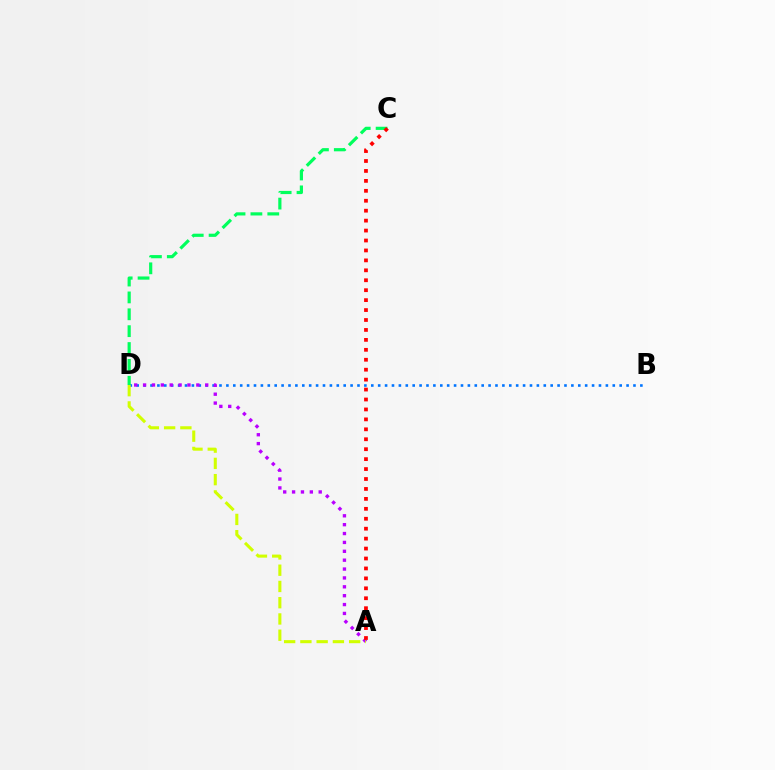{('B', 'D'): [{'color': '#0074ff', 'line_style': 'dotted', 'thickness': 1.87}], ('C', 'D'): [{'color': '#00ff5c', 'line_style': 'dashed', 'thickness': 2.29}], ('A', 'D'): [{'color': '#b900ff', 'line_style': 'dotted', 'thickness': 2.41}, {'color': '#d1ff00', 'line_style': 'dashed', 'thickness': 2.21}], ('A', 'C'): [{'color': '#ff0000', 'line_style': 'dotted', 'thickness': 2.7}]}